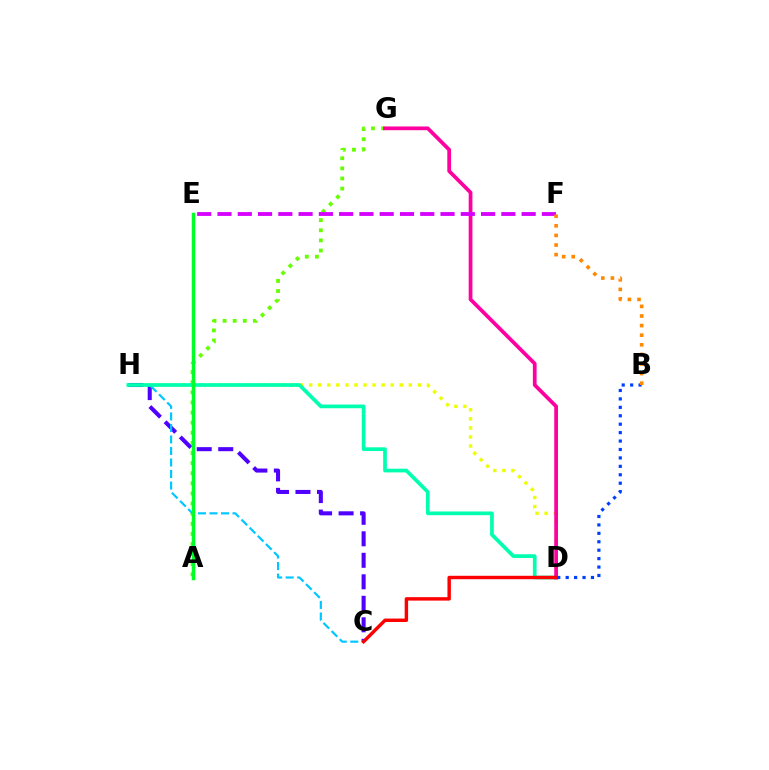{('D', 'H'): [{'color': '#eeff00', 'line_style': 'dotted', 'thickness': 2.46}, {'color': '#00ffaf', 'line_style': 'solid', 'thickness': 2.67}], ('A', 'G'): [{'color': '#66ff00', 'line_style': 'dotted', 'thickness': 2.75}], ('C', 'H'): [{'color': '#4f00ff', 'line_style': 'dashed', 'thickness': 2.92}, {'color': '#00c7ff', 'line_style': 'dashed', 'thickness': 1.57}], ('A', 'E'): [{'color': '#00ff27', 'line_style': 'solid', 'thickness': 2.52}], ('D', 'G'): [{'color': '#ff00a0', 'line_style': 'solid', 'thickness': 2.69}], ('E', 'F'): [{'color': '#d600ff', 'line_style': 'dashed', 'thickness': 2.75}], ('B', 'D'): [{'color': '#003fff', 'line_style': 'dotted', 'thickness': 2.29}], ('B', 'F'): [{'color': '#ff8800', 'line_style': 'dotted', 'thickness': 2.61}], ('C', 'D'): [{'color': '#ff0000', 'line_style': 'solid', 'thickness': 2.47}]}